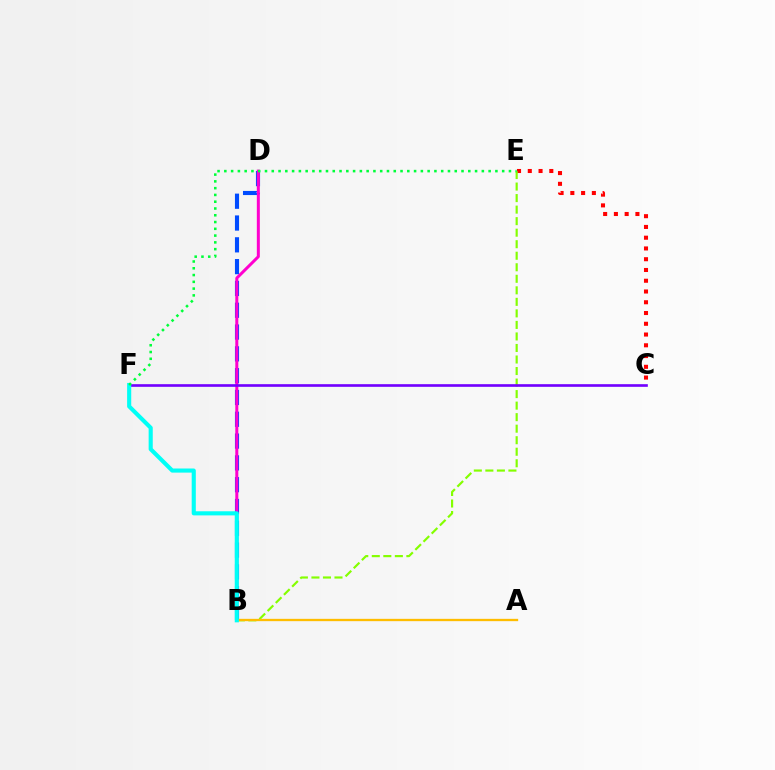{('C', 'E'): [{'color': '#ff0000', 'line_style': 'dotted', 'thickness': 2.92}], ('B', 'D'): [{'color': '#004bff', 'line_style': 'dashed', 'thickness': 2.96}, {'color': '#ff00cf', 'line_style': 'solid', 'thickness': 2.16}], ('B', 'E'): [{'color': '#84ff00', 'line_style': 'dashed', 'thickness': 1.57}], ('A', 'B'): [{'color': '#ffbd00', 'line_style': 'solid', 'thickness': 1.67}], ('C', 'F'): [{'color': '#7200ff', 'line_style': 'solid', 'thickness': 1.91}], ('B', 'F'): [{'color': '#00fff6', 'line_style': 'solid', 'thickness': 2.96}], ('E', 'F'): [{'color': '#00ff39', 'line_style': 'dotted', 'thickness': 1.84}]}